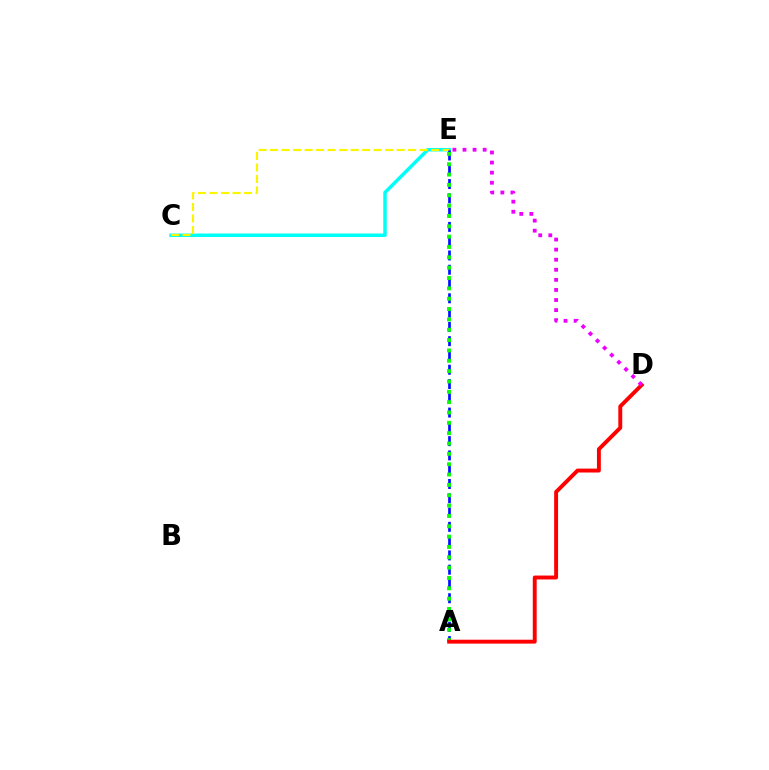{('C', 'E'): [{'color': '#00fff6', 'line_style': 'solid', 'thickness': 2.5}, {'color': '#fcf500', 'line_style': 'dashed', 'thickness': 1.56}], ('A', 'E'): [{'color': '#0010ff', 'line_style': 'dashed', 'thickness': 1.94}, {'color': '#08ff00', 'line_style': 'dotted', 'thickness': 2.81}], ('A', 'D'): [{'color': '#ff0000', 'line_style': 'solid', 'thickness': 2.82}], ('D', 'E'): [{'color': '#ee00ff', 'line_style': 'dotted', 'thickness': 2.74}]}